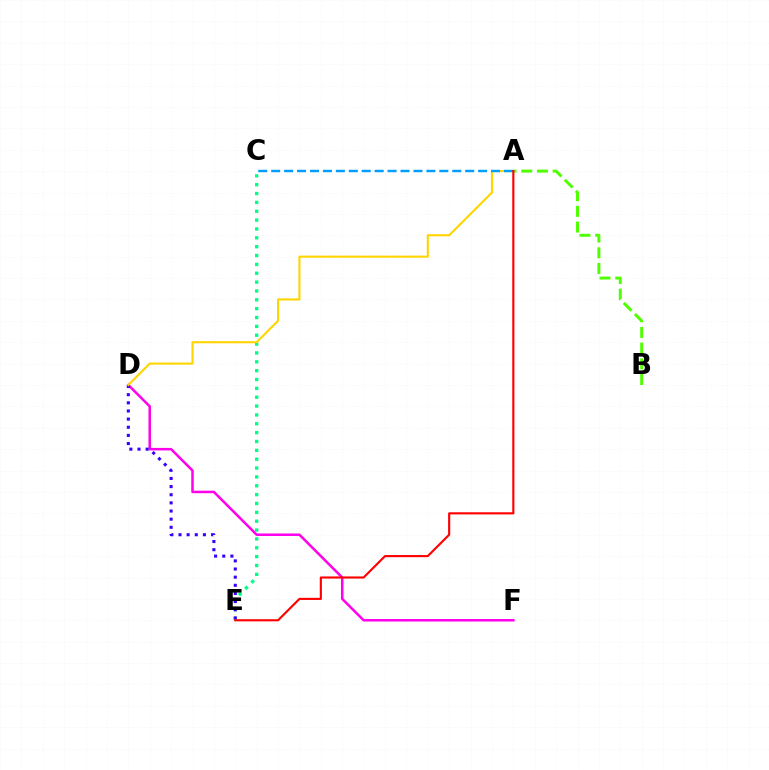{('C', 'E'): [{'color': '#00ff86', 'line_style': 'dotted', 'thickness': 2.41}], ('D', 'F'): [{'color': '#ff00ed', 'line_style': 'solid', 'thickness': 1.81}], ('D', 'E'): [{'color': '#3700ff', 'line_style': 'dotted', 'thickness': 2.21}], ('A', 'B'): [{'color': '#4fff00', 'line_style': 'dashed', 'thickness': 2.13}], ('A', 'D'): [{'color': '#ffd500', 'line_style': 'solid', 'thickness': 1.51}], ('A', 'C'): [{'color': '#009eff', 'line_style': 'dashed', 'thickness': 1.76}], ('A', 'E'): [{'color': '#ff0000', 'line_style': 'solid', 'thickness': 1.54}]}